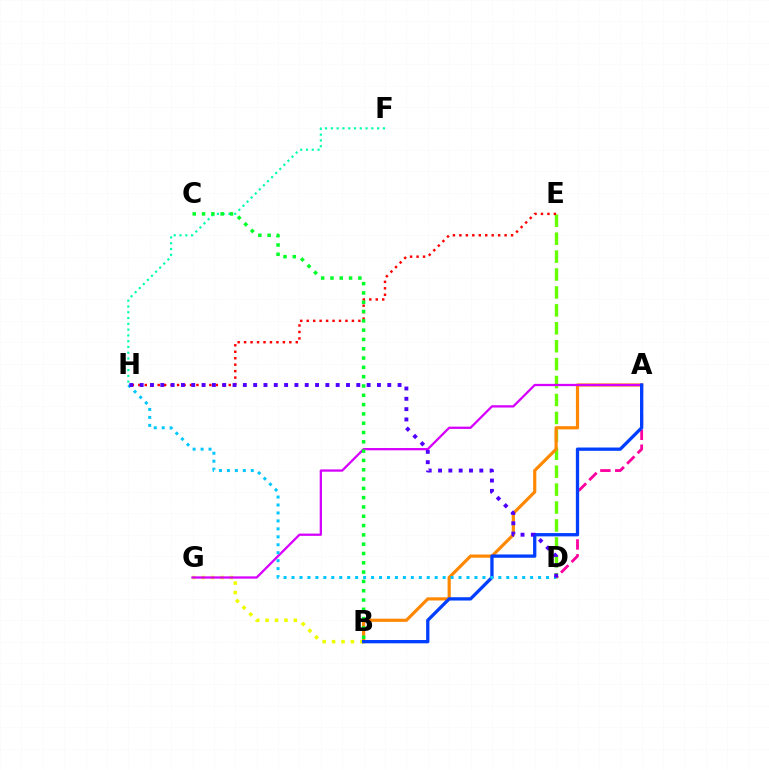{('D', 'E'): [{'color': '#66ff00', 'line_style': 'dashed', 'thickness': 2.43}], ('A', 'D'): [{'color': '#ff00a0', 'line_style': 'dashed', 'thickness': 2.02}], ('B', 'G'): [{'color': '#eeff00', 'line_style': 'dotted', 'thickness': 2.56}], ('A', 'B'): [{'color': '#ff8800', 'line_style': 'solid', 'thickness': 2.29}, {'color': '#003fff', 'line_style': 'solid', 'thickness': 2.37}], ('A', 'G'): [{'color': '#d600ff', 'line_style': 'solid', 'thickness': 1.64}], ('F', 'H'): [{'color': '#00ffaf', 'line_style': 'dotted', 'thickness': 1.57}], ('D', 'H'): [{'color': '#00c7ff', 'line_style': 'dotted', 'thickness': 2.16}, {'color': '#4f00ff', 'line_style': 'dotted', 'thickness': 2.8}], ('E', 'H'): [{'color': '#ff0000', 'line_style': 'dotted', 'thickness': 1.76}], ('B', 'C'): [{'color': '#00ff27', 'line_style': 'dotted', 'thickness': 2.53}]}